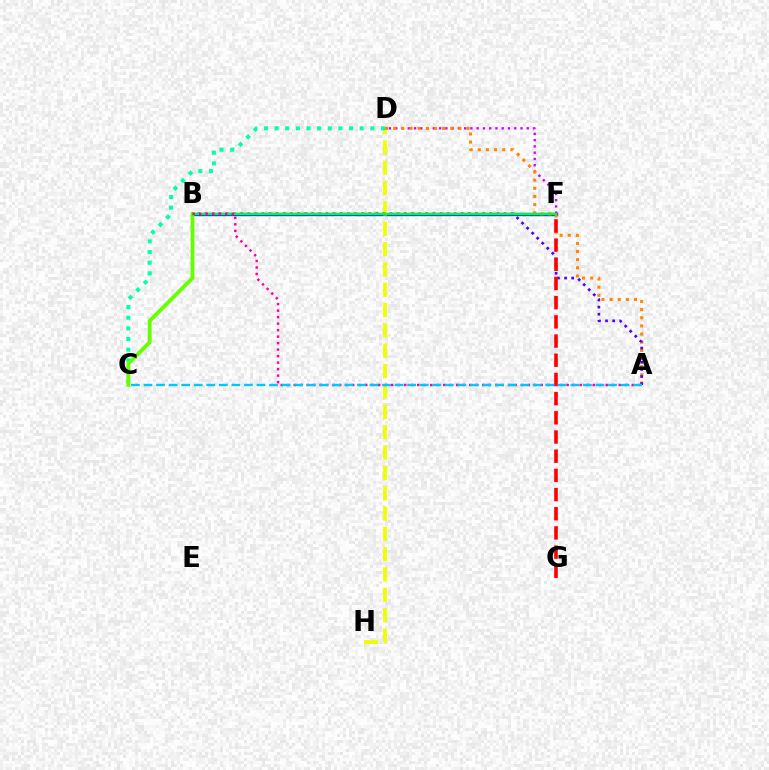{('B', 'F'): [{'color': '#003fff', 'line_style': 'solid', 'thickness': 2.4}, {'color': '#00ff27', 'line_style': 'solid', 'thickness': 1.64}], ('D', 'H'): [{'color': '#eeff00', 'line_style': 'dashed', 'thickness': 2.76}], ('D', 'F'): [{'color': '#d600ff', 'line_style': 'dotted', 'thickness': 1.7}], ('A', 'D'): [{'color': '#ff8800', 'line_style': 'dotted', 'thickness': 2.21}], ('C', 'D'): [{'color': '#00ffaf', 'line_style': 'dotted', 'thickness': 2.89}], ('B', 'C'): [{'color': '#66ff00', 'line_style': 'solid', 'thickness': 2.74}], ('A', 'B'): [{'color': '#4f00ff', 'line_style': 'dotted', 'thickness': 1.93}, {'color': '#ff00a0', 'line_style': 'dotted', 'thickness': 1.77}], ('F', 'G'): [{'color': '#ff0000', 'line_style': 'dashed', 'thickness': 2.61}], ('A', 'C'): [{'color': '#00c7ff', 'line_style': 'dashed', 'thickness': 1.71}]}